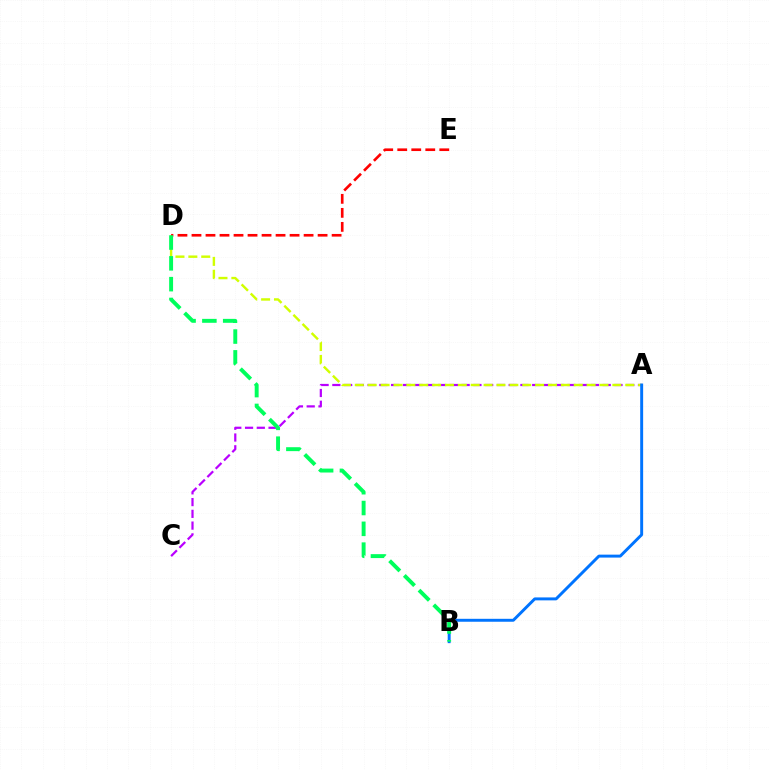{('A', 'C'): [{'color': '#b900ff', 'line_style': 'dashed', 'thickness': 1.6}], ('A', 'D'): [{'color': '#d1ff00', 'line_style': 'dashed', 'thickness': 1.75}], ('A', 'B'): [{'color': '#0074ff', 'line_style': 'solid', 'thickness': 2.12}], ('D', 'E'): [{'color': '#ff0000', 'line_style': 'dashed', 'thickness': 1.9}], ('B', 'D'): [{'color': '#00ff5c', 'line_style': 'dashed', 'thickness': 2.83}]}